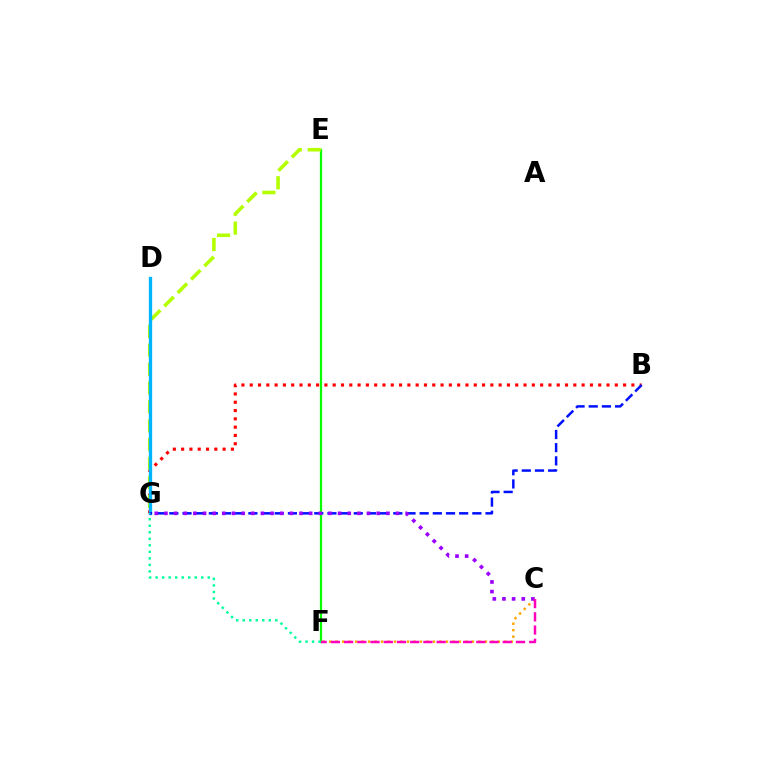{('C', 'F'): [{'color': '#ffa500', 'line_style': 'dotted', 'thickness': 1.76}, {'color': '#ff00bd', 'line_style': 'dashed', 'thickness': 1.8}], ('B', 'G'): [{'color': '#ff0000', 'line_style': 'dotted', 'thickness': 2.25}, {'color': '#0010ff', 'line_style': 'dashed', 'thickness': 1.79}], ('E', 'F'): [{'color': '#08ff00', 'line_style': 'solid', 'thickness': 1.62}], ('E', 'G'): [{'color': '#b3ff00', 'line_style': 'dashed', 'thickness': 2.57}], ('D', 'G'): [{'color': '#00b5ff', 'line_style': 'solid', 'thickness': 2.39}], ('C', 'G'): [{'color': '#9b00ff', 'line_style': 'dotted', 'thickness': 2.62}], ('F', 'G'): [{'color': '#00ff9d', 'line_style': 'dotted', 'thickness': 1.77}]}